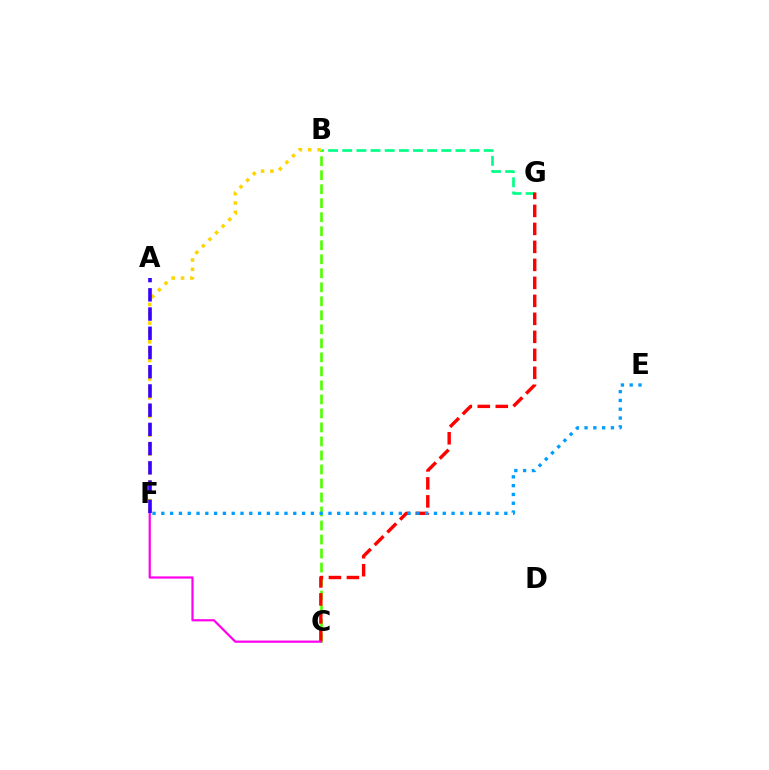{('B', 'F'): [{'color': '#ffd500', 'line_style': 'dotted', 'thickness': 2.54}], ('B', 'G'): [{'color': '#00ff86', 'line_style': 'dashed', 'thickness': 1.92}], ('B', 'C'): [{'color': '#4fff00', 'line_style': 'dashed', 'thickness': 1.9}], ('C', 'G'): [{'color': '#ff0000', 'line_style': 'dashed', 'thickness': 2.44}], ('E', 'F'): [{'color': '#009eff', 'line_style': 'dotted', 'thickness': 2.39}], ('C', 'F'): [{'color': '#ff00ed', 'line_style': 'solid', 'thickness': 1.59}], ('A', 'F'): [{'color': '#3700ff', 'line_style': 'dashed', 'thickness': 2.61}]}